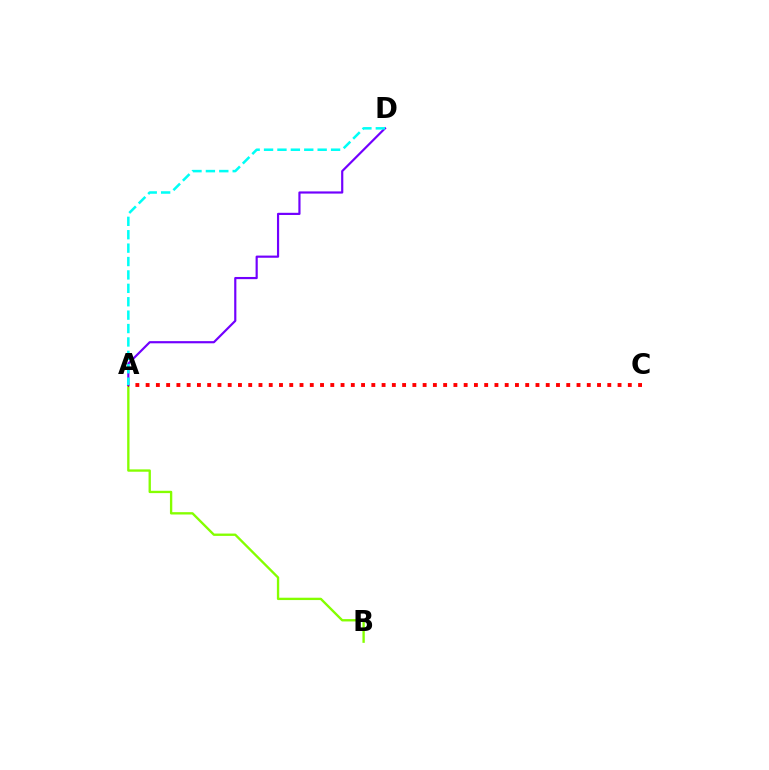{('A', 'B'): [{'color': '#84ff00', 'line_style': 'solid', 'thickness': 1.69}], ('A', 'C'): [{'color': '#ff0000', 'line_style': 'dotted', 'thickness': 2.79}], ('A', 'D'): [{'color': '#7200ff', 'line_style': 'solid', 'thickness': 1.57}, {'color': '#00fff6', 'line_style': 'dashed', 'thickness': 1.82}]}